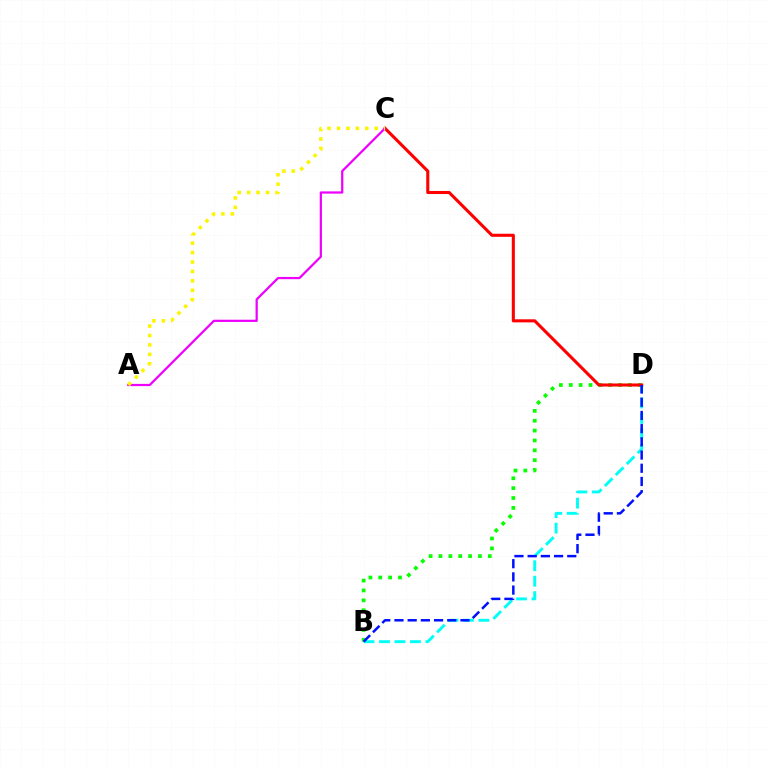{('B', 'D'): [{'color': '#08ff00', 'line_style': 'dotted', 'thickness': 2.68}, {'color': '#00fff6', 'line_style': 'dashed', 'thickness': 2.1}, {'color': '#0010ff', 'line_style': 'dashed', 'thickness': 1.79}], ('C', 'D'): [{'color': '#ff0000', 'line_style': 'solid', 'thickness': 2.22}], ('A', 'C'): [{'color': '#ee00ff', 'line_style': 'solid', 'thickness': 1.61}, {'color': '#fcf500', 'line_style': 'dotted', 'thickness': 2.56}]}